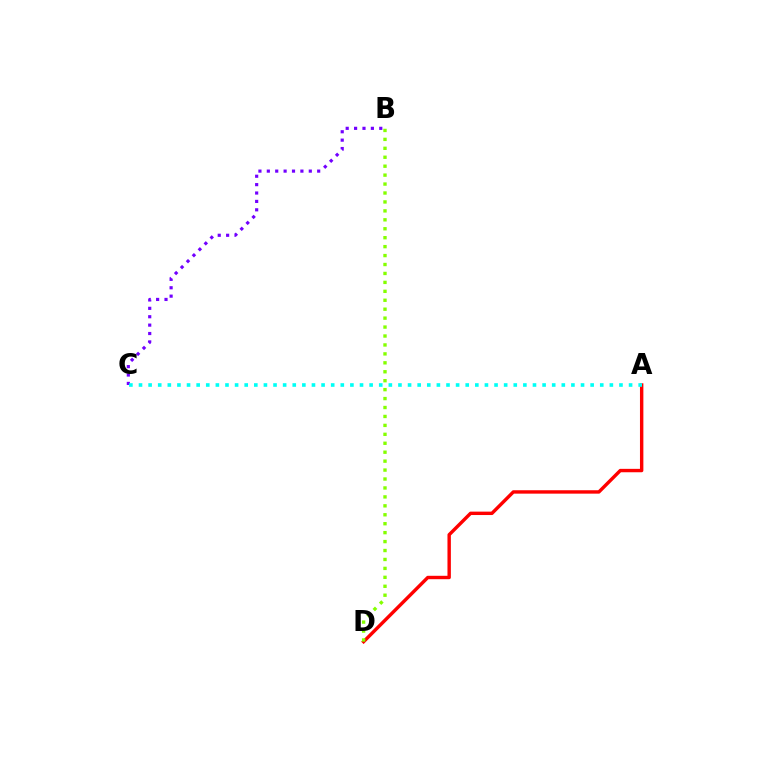{('A', 'D'): [{'color': '#ff0000', 'line_style': 'solid', 'thickness': 2.45}], ('B', 'C'): [{'color': '#7200ff', 'line_style': 'dotted', 'thickness': 2.28}], ('A', 'C'): [{'color': '#00fff6', 'line_style': 'dotted', 'thickness': 2.61}], ('B', 'D'): [{'color': '#84ff00', 'line_style': 'dotted', 'thickness': 2.43}]}